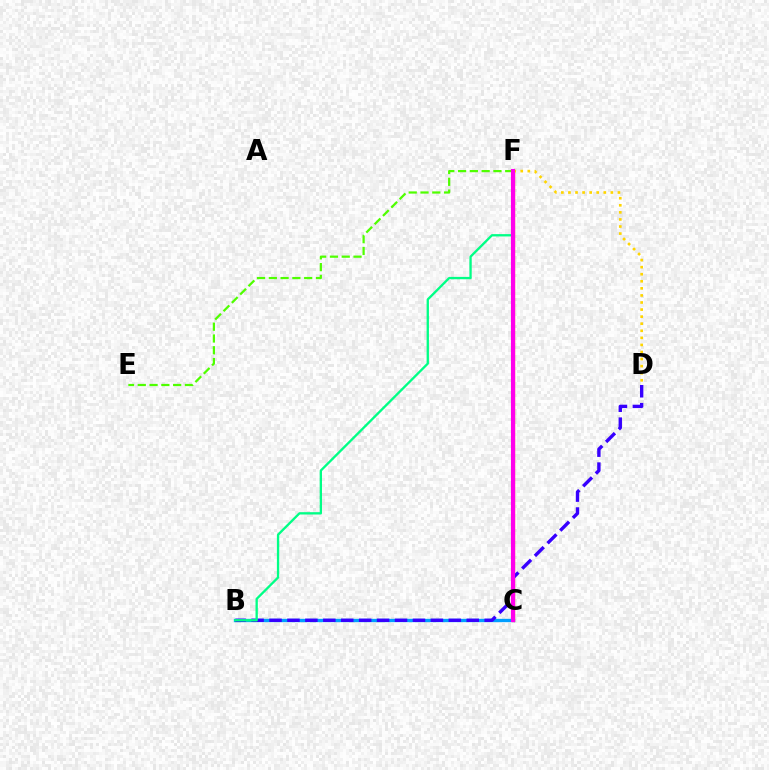{('B', 'C'): [{'color': '#009eff', 'line_style': 'solid', 'thickness': 2.39}], ('E', 'F'): [{'color': '#4fff00', 'line_style': 'dashed', 'thickness': 1.6}], ('C', 'F'): [{'color': '#ff0000', 'line_style': 'solid', 'thickness': 2.33}, {'color': '#ff00ed', 'line_style': 'solid', 'thickness': 2.97}], ('B', 'D'): [{'color': '#3700ff', 'line_style': 'dashed', 'thickness': 2.44}], ('B', 'F'): [{'color': '#00ff86', 'line_style': 'solid', 'thickness': 1.67}], ('D', 'F'): [{'color': '#ffd500', 'line_style': 'dotted', 'thickness': 1.92}]}